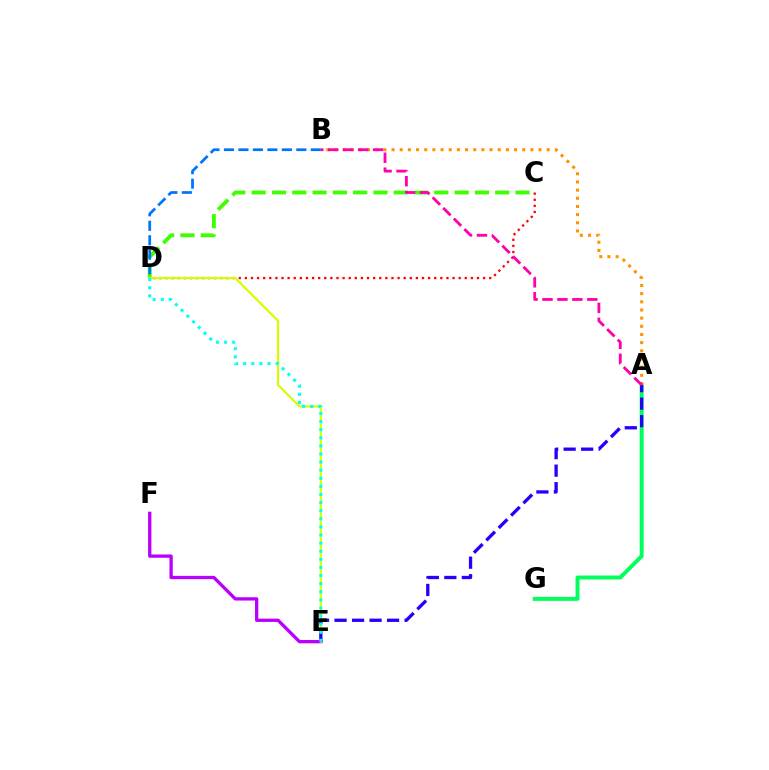{('C', 'D'): [{'color': '#ff0000', 'line_style': 'dotted', 'thickness': 1.66}, {'color': '#3dff00', 'line_style': 'dashed', 'thickness': 2.76}], ('E', 'F'): [{'color': '#b900ff', 'line_style': 'solid', 'thickness': 2.38}], ('A', 'G'): [{'color': '#00ff5c', 'line_style': 'solid', 'thickness': 2.85}], ('D', 'E'): [{'color': '#d1ff00', 'line_style': 'solid', 'thickness': 1.57}, {'color': '#00fff6', 'line_style': 'dotted', 'thickness': 2.2}], ('A', 'B'): [{'color': '#ff9400', 'line_style': 'dotted', 'thickness': 2.22}, {'color': '#ff00ac', 'line_style': 'dashed', 'thickness': 2.03}], ('A', 'E'): [{'color': '#2500ff', 'line_style': 'dashed', 'thickness': 2.38}], ('B', 'D'): [{'color': '#0074ff', 'line_style': 'dashed', 'thickness': 1.97}]}